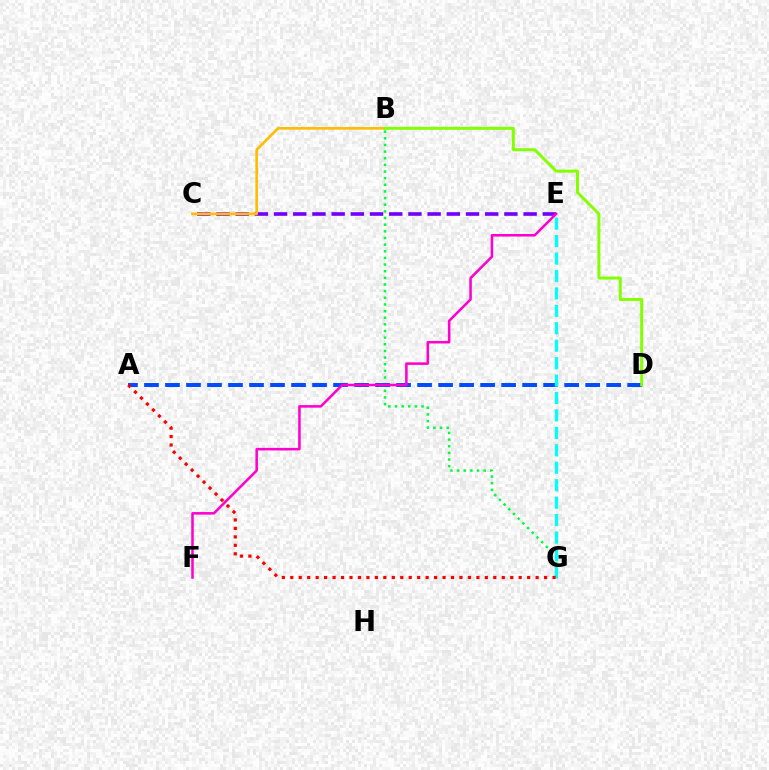{('C', 'E'): [{'color': '#7200ff', 'line_style': 'dashed', 'thickness': 2.61}], ('B', 'C'): [{'color': '#ffbd00', 'line_style': 'solid', 'thickness': 1.92}], ('B', 'G'): [{'color': '#00ff39', 'line_style': 'dotted', 'thickness': 1.81}], ('A', 'D'): [{'color': '#004bff', 'line_style': 'dashed', 'thickness': 2.85}], ('E', 'F'): [{'color': '#ff00cf', 'line_style': 'solid', 'thickness': 1.83}], ('E', 'G'): [{'color': '#00fff6', 'line_style': 'dashed', 'thickness': 2.37}], ('B', 'D'): [{'color': '#84ff00', 'line_style': 'solid', 'thickness': 2.14}], ('A', 'G'): [{'color': '#ff0000', 'line_style': 'dotted', 'thickness': 2.3}]}